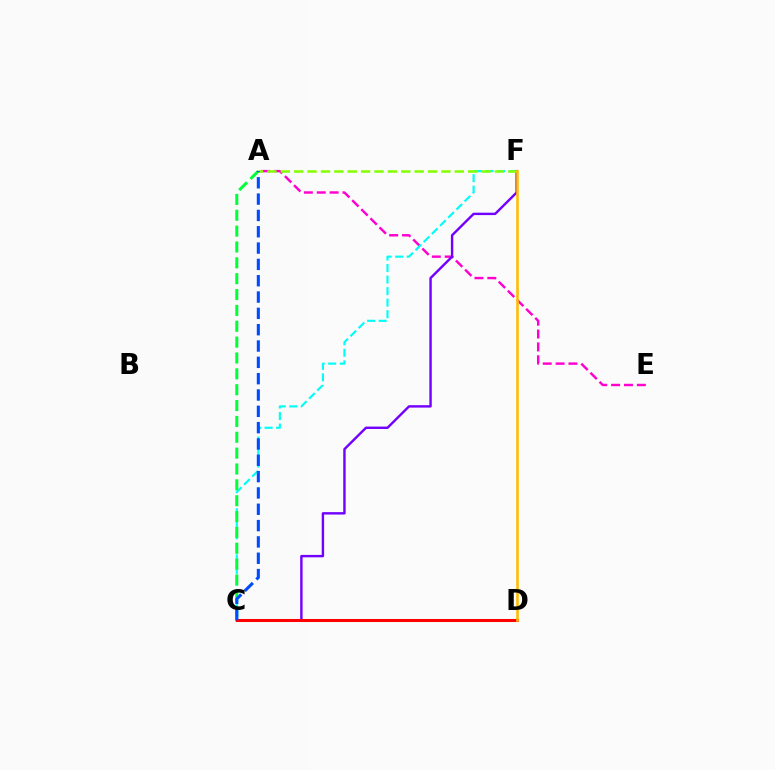{('A', 'E'): [{'color': '#ff00cf', 'line_style': 'dashed', 'thickness': 1.75}], ('C', 'F'): [{'color': '#00fff6', 'line_style': 'dashed', 'thickness': 1.57}, {'color': '#7200ff', 'line_style': 'solid', 'thickness': 1.73}], ('C', 'D'): [{'color': '#ff0000', 'line_style': 'solid', 'thickness': 2.18}], ('A', 'C'): [{'color': '#00ff39', 'line_style': 'dashed', 'thickness': 2.15}, {'color': '#004bff', 'line_style': 'dashed', 'thickness': 2.22}], ('A', 'F'): [{'color': '#84ff00', 'line_style': 'dashed', 'thickness': 1.82}], ('D', 'F'): [{'color': '#ffbd00', 'line_style': 'solid', 'thickness': 1.86}]}